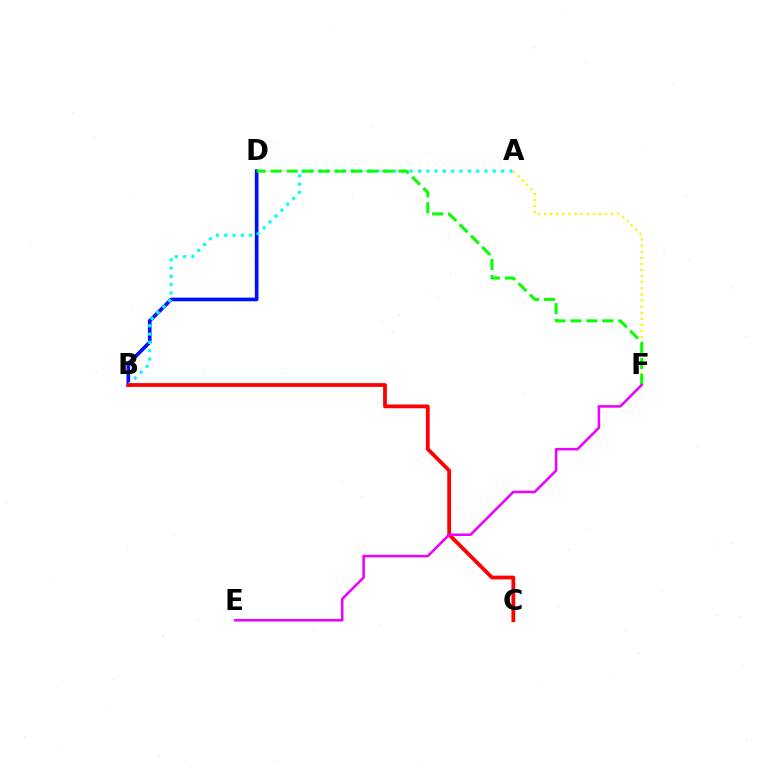{('B', 'D'): [{'color': '#0010ff', 'line_style': 'solid', 'thickness': 2.64}], ('A', 'B'): [{'color': '#00fff6', 'line_style': 'dotted', 'thickness': 2.26}], ('A', 'F'): [{'color': '#fcf500', 'line_style': 'dotted', 'thickness': 1.66}], ('D', 'F'): [{'color': '#08ff00', 'line_style': 'dashed', 'thickness': 2.17}], ('B', 'C'): [{'color': '#ff0000', 'line_style': 'solid', 'thickness': 2.72}], ('E', 'F'): [{'color': '#ee00ff', 'line_style': 'solid', 'thickness': 1.83}]}